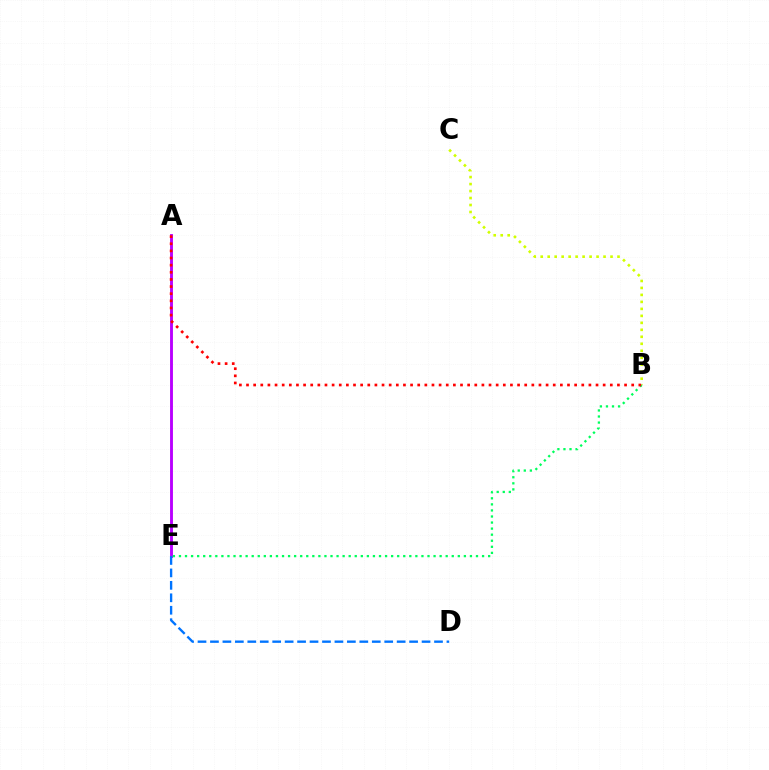{('A', 'E'): [{'color': '#b900ff', 'line_style': 'solid', 'thickness': 2.08}], ('B', 'C'): [{'color': '#d1ff00', 'line_style': 'dotted', 'thickness': 1.9}], ('B', 'E'): [{'color': '#00ff5c', 'line_style': 'dotted', 'thickness': 1.65}], ('D', 'E'): [{'color': '#0074ff', 'line_style': 'dashed', 'thickness': 1.69}], ('A', 'B'): [{'color': '#ff0000', 'line_style': 'dotted', 'thickness': 1.94}]}